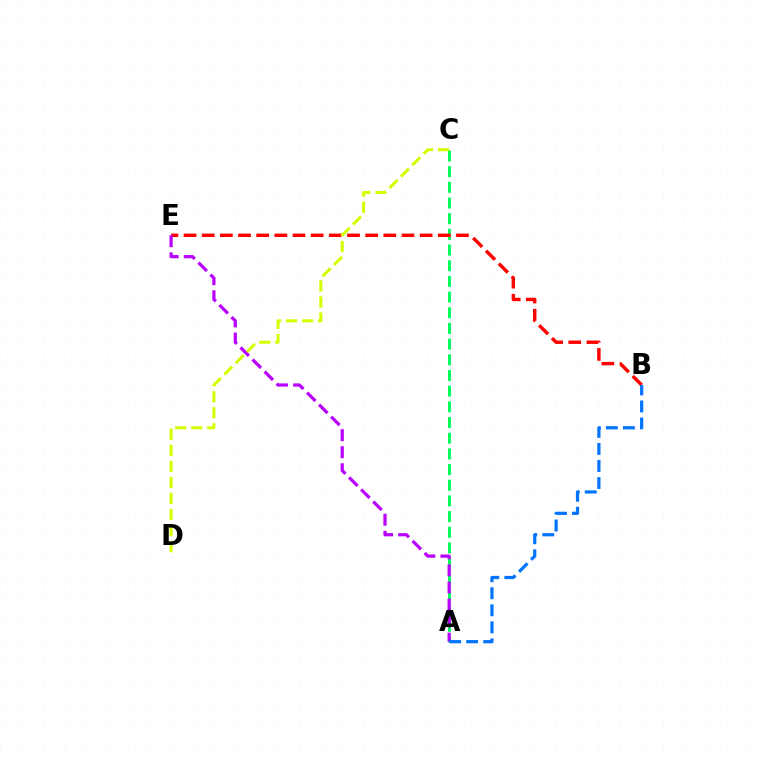{('A', 'C'): [{'color': '#00ff5c', 'line_style': 'dashed', 'thickness': 2.13}], ('B', 'E'): [{'color': '#ff0000', 'line_style': 'dashed', 'thickness': 2.47}], ('A', 'E'): [{'color': '#b900ff', 'line_style': 'dashed', 'thickness': 2.32}], ('A', 'B'): [{'color': '#0074ff', 'line_style': 'dashed', 'thickness': 2.32}], ('C', 'D'): [{'color': '#d1ff00', 'line_style': 'dashed', 'thickness': 2.18}]}